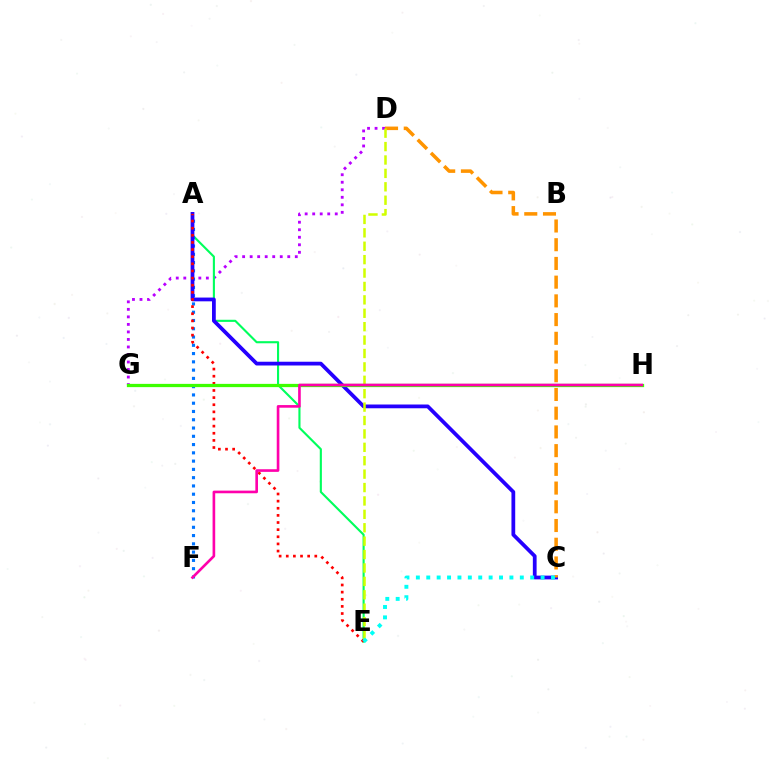{('D', 'G'): [{'color': '#b900ff', 'line_style': 'dotted', 'thickness': 2.04}], ('A', 'E'): [{'color': '#00ff5c', 'line_style': 'solid', 'thickness': 1.52}, {'color': '#ff0000', 'line_style': 'dotted', 'thickness': 1.94}], ('A', 'F'): [{'color': '#0074ff', 'line_style': 'dotted', 'thickness': 2.25}], ('A', 'C'): [{'color': '#2500ff', 'line_style': 'solid', 'thickness': 2.71}], ('C', 'D'): [{'color': '#ff9400', 'line_style': 'dashed', 'thickness': 2.54}], ('D', 'E'): [{'color': '#d1ff00', 'line_style': 'dashed', 'thickness': 1.82}], ('G', 'H'): [{'color': '#3dff00', 'line_style': 'solid', 'thickness': 2.35}], ('C', 'E'): [{'color': '#00fff6', 'line_style': 'dotted', 'thickness': 2.82}], ('F', 'H'): [{'color': '#ff00ac', 'line_style': 'solid', 'thickness': 1.9}]}